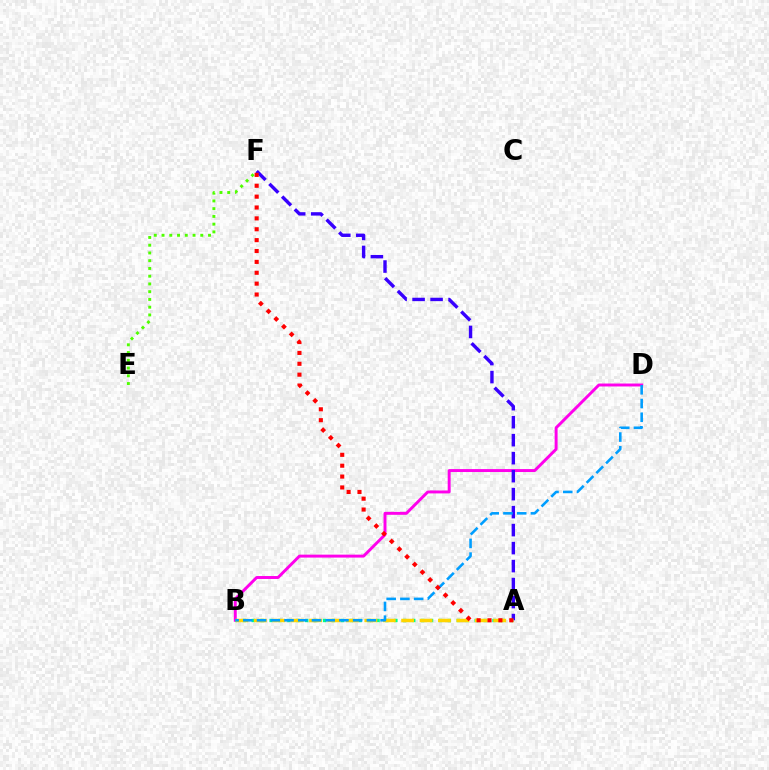{('B', 'D'): [{'color': '#ff00ed', 'line_style': 'solid', 'thickness': 2.12}, {'color': '#009eff', 'line_style': 'dashed', 'thickness': 1.87}], ('A', 'B'): [{'color': '#00ff86', 'line_style': 'dotted', 'thickness': 2.42}, {'color': '#ffd500', 'line_style': 'dashed', 'thickness': 2.5}], ('E', 'F'): [{'color': '#4fff00', 'line_style': 'dotted', 'thickness': 2.1}], ('A', 'F'): [{'color': '#3700ff', 'line_style': 'dashed', 'thickness': 2.44}, {'color': '#ff0000', 'line_style': 'dotted', 'thickness': 2.95}]}